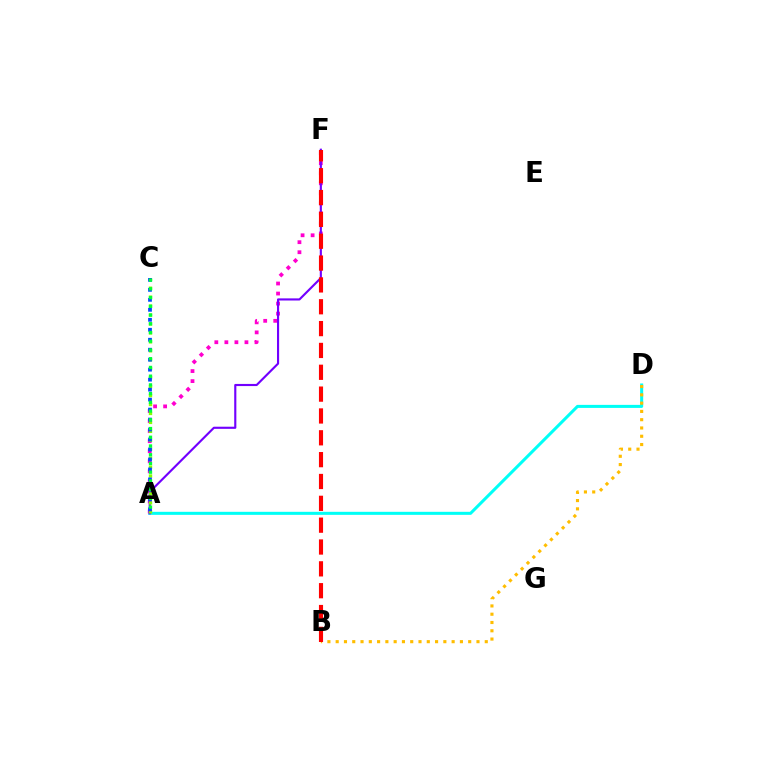{('A', 'D'): [{'color': '#00fff6', 'line_style': 'solid', 'thickness': 2.19}], ('A', 'F'): [{'color': '#ff00cf', 'line_style': 'dotted', 'thickness': 2.73}, {'color': '#7200ff', 'line_style': 'solid', 'thickness': 1.54}], ('B', 'D'): [{'color': '#ffbd00', 'line_style': 'dotted', 'thickness': 2.25}], ('A', 'C'): [{'color': '#84ff00', 'line_style': 'dotted', 'thickness': 2.43}, {'color': '#004bff', 'line_style': 'dotted', 'thickness': 2.71}, {'color': '#00ff39', 'line_style': 'dotted', 'thickness': 2.37}], ('B', 'F'): [{'color': '#ff0000', 'line_style': 'dashed', 'thickness': 2.97}]}